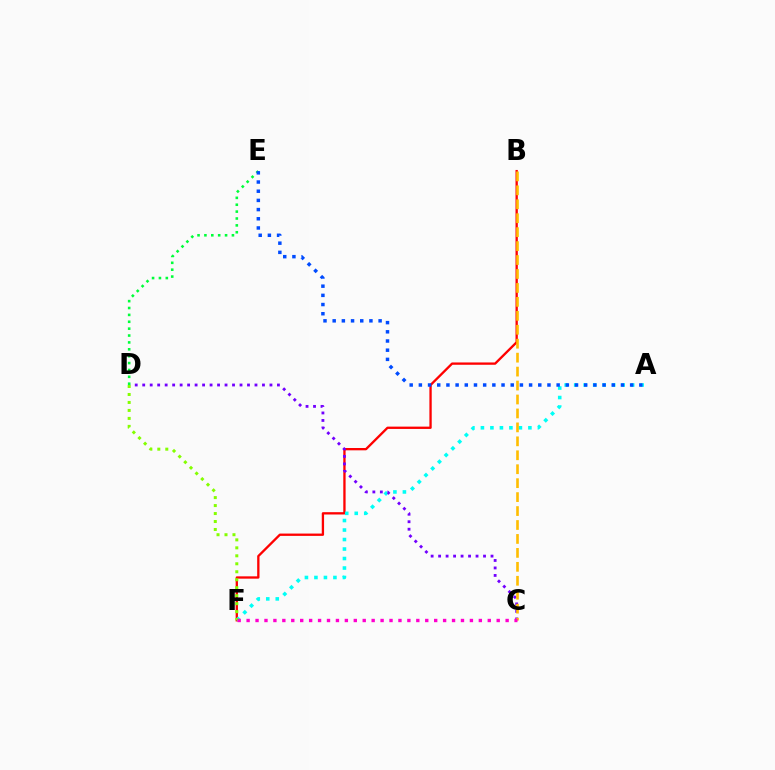{('B', 'F'): [{'color': '#ff0000', 'line_style': 'solid', 'thickness': 1.67}], ('A', 'F'): [{'color': '#00fff6', 'line_style': 'dotted', 'thickness': 2.58}], ('C', 'D'): [{'color': '#7200ff', 'line_style': 'dotted', 'thickness': 2.03}], ('D', 'F'): [{'color': '#84ff00', 'line_style': 'dotted', 'thickness': 2.17}], ('D', 'E'): [{'color': '#00ff39', 'line_style': 'dotted', 'thickness': 1.87}], ('B', 'C'): [{'color': '#ffbd00', 'line_style': 'dashed', 'thickness': 1.89}], ('C', 'F'): [{'color': '#ff00cf', 'line_style': 'dotted', 'thickness': 2.43}], ('A', 'E'): [{'color': '#004bff', 'line_style': 'dotted', 'thickness': 2.5}]}